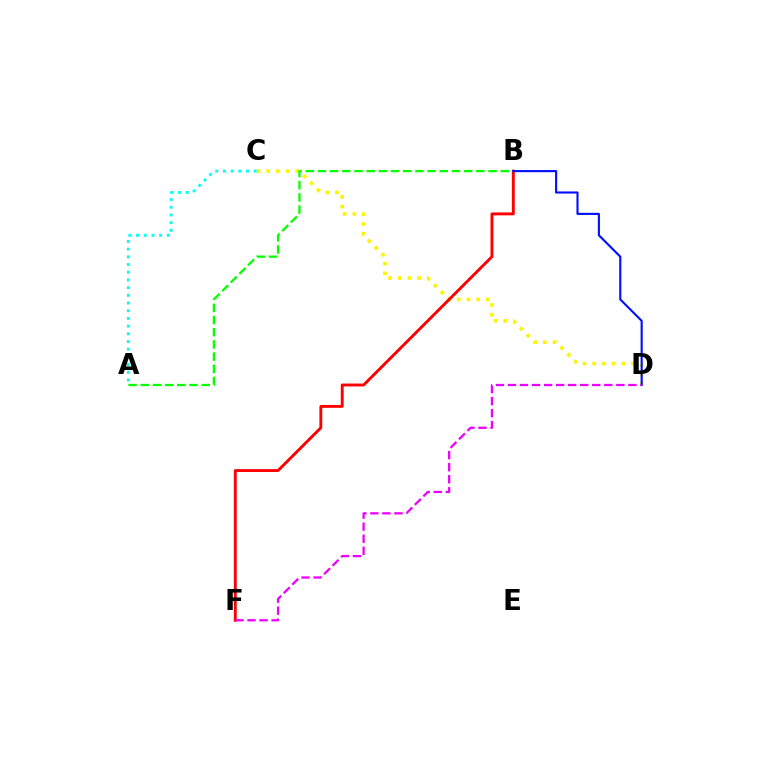{('C', 'D'): [{'color': '#fcf500', 'line_style': 'dotted', 'thickness': 2.64}], ('A', 'C'): [{'color': '#00fff6', 'line_style': 'dotted', 'thickness': 2.09}], ('B', 'F'): [{'color': '#ff0000', 'line_style': 'solid', 'thickness': 2.08}], ('A', 'B'): [{'color': '#08ff00', 'line_style': 'dashed', 'thickness': 1.66}], ('B', 'D'): [{'color': '#0010ff', 'line_style': 'solid', 'thickness': 1.53}], ('D', 'F'): [{'color': '#ee00ff', 'line_style': 'dashed', 'thickness': 1.64}]}